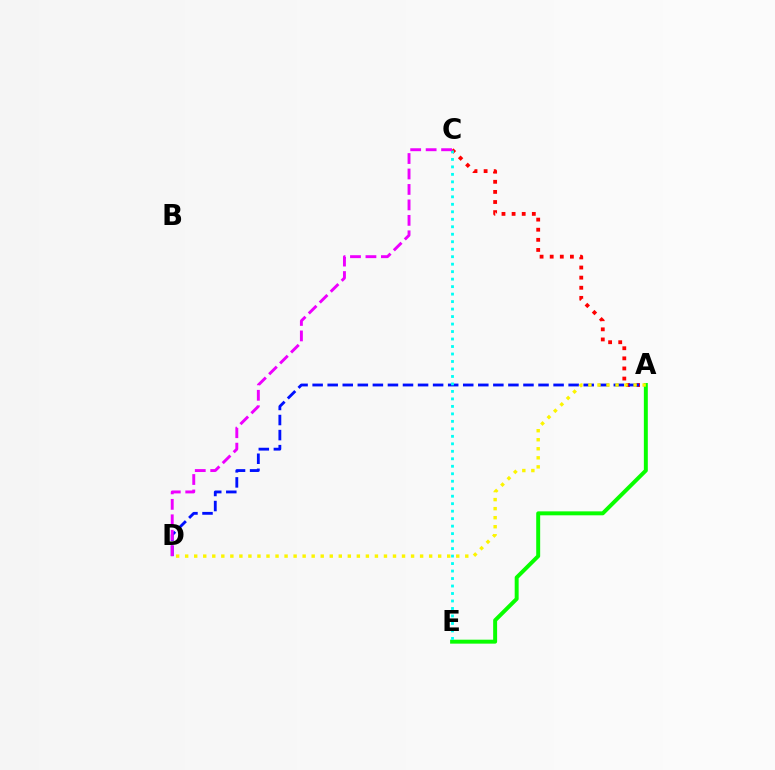{('A', 'C'): [{'color': '#ff0000', 'line_style': 'dotted', 'thickness': 2.75}], ('A', 'D'): [{'color': '#0010ff', 'line_style': 'dashed', 'thickness': 2.05}, {'color': '#fcf500', 'line_style': 'dotted', 'thickness': 2.45}], ('A', 'E'): [{'color': '#08ff00', 'line_style': 'solid', 'thickness': 2.84}], ('C', 'E'): [{'color': '#00fff6', 'line_style': 'dotted', 'thickness': 2.03}], ('C', 'D'): [{'color': '#ee00ff', 'line_style': 'dashed', 'thickness': 2.1}]}